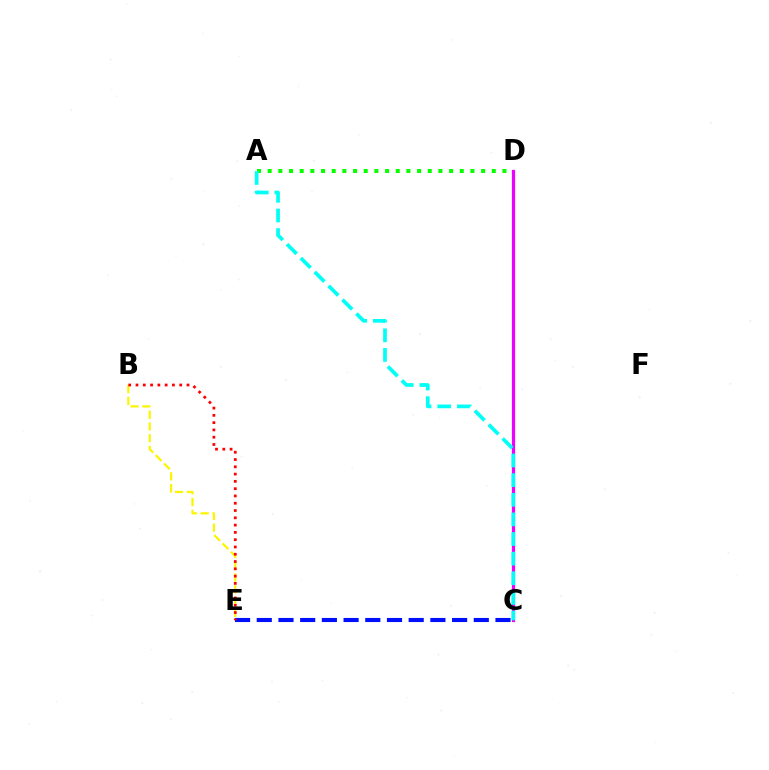{('C', 'D'): [{'color': '#ee00ff', 'line_style': 'solid', 'thickness': 2.31}], ('B', 'E'): [{'color': '#fcf500', 'line_style': 'dashed', 'thickness': 1.6}, {'color': '#ff0000', 'line_style': 'dotted', 'thickness': 1.98}], ('C', 'E'): [{'color': '#0010ff', 'line_style': 'dashed', 'thickness': 2.95}], ('A', 'D'): [{'color': '#08ff00', 'line_style': 'dotted', 'thickness': 2.9}], ('A', 'C'): [{'color': '#00fff6', 'line_style': 'dashed', 'thickness': 2.67}]}